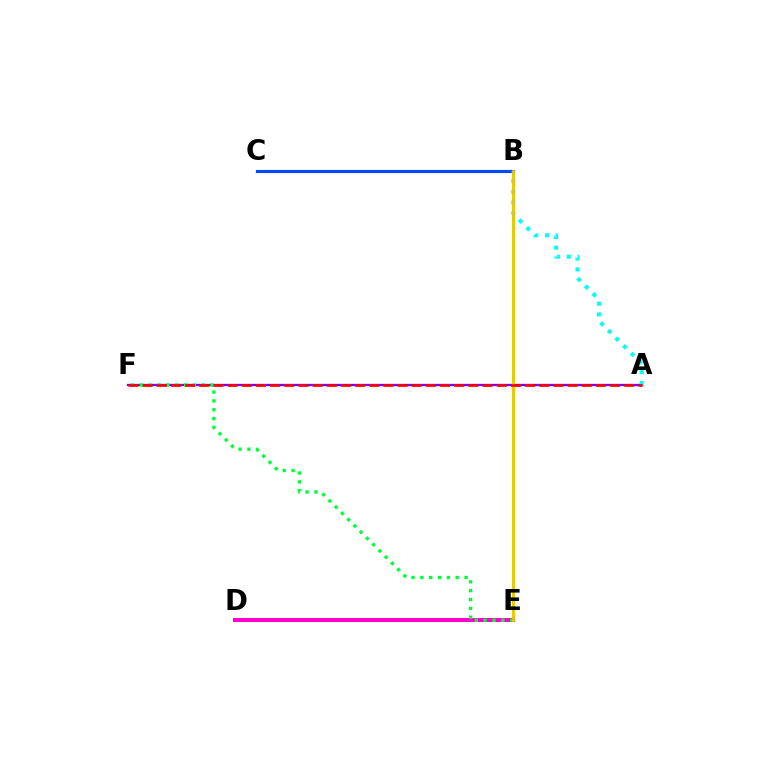{('A', 'F'): [{'color': '#7200ff', 'line_style': 'solid', 'thickness': 1.67}, {'color': '#ff0000', 'line_style': 'dashed', 'thickness': 1.92}], ('B', 'E'): [{'color': '#84ff00', 'line_style': 'solid', 'thickness': 2.01}, {'color': '#ffbd00', 'line_style': 'solid', 'thickness': 1.87}], ('D', 'E'): [{'color': '#ff00cf', 'line_style': 'solid', 'thickness': 2.87}], ('E', 'F'): [{'color': '#00ff39', 'line_style': 'dotted', 'thickness': 2.4}], ('B', 'C'): [{'color': '#004bff', 'line_style': 'solid', 'thickness': 2.26}], ('A', 'B'): [{'color': '#00fff6', 'line_style': 'dotted', 'thickness': 2.93}]}